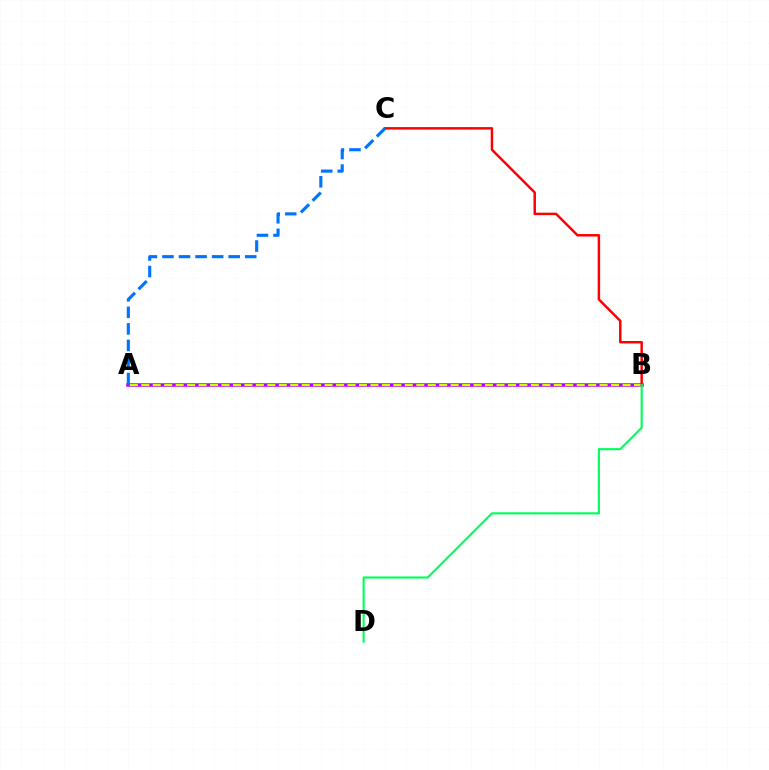{('A', 'B'): [{'color': '#b900ff', 'line_style': 'solid', 'thickness': 2.53}, {'color': '#d1ff00', 'line_style': 'dashed', 'thickness': 1.56}], ('B', 'C'): [{'color': '#ff0000', 'line_style': 'solid', 'thickness': 1.78}], ('A', 'C'): [{'color': '#0074ff', 'line_style': 'dashed', 'thickness': 2.25}], ('B', 'D'): [{'color': '#00ff5c', 'line_style': 'solid', 'thickness': 1.54}]}